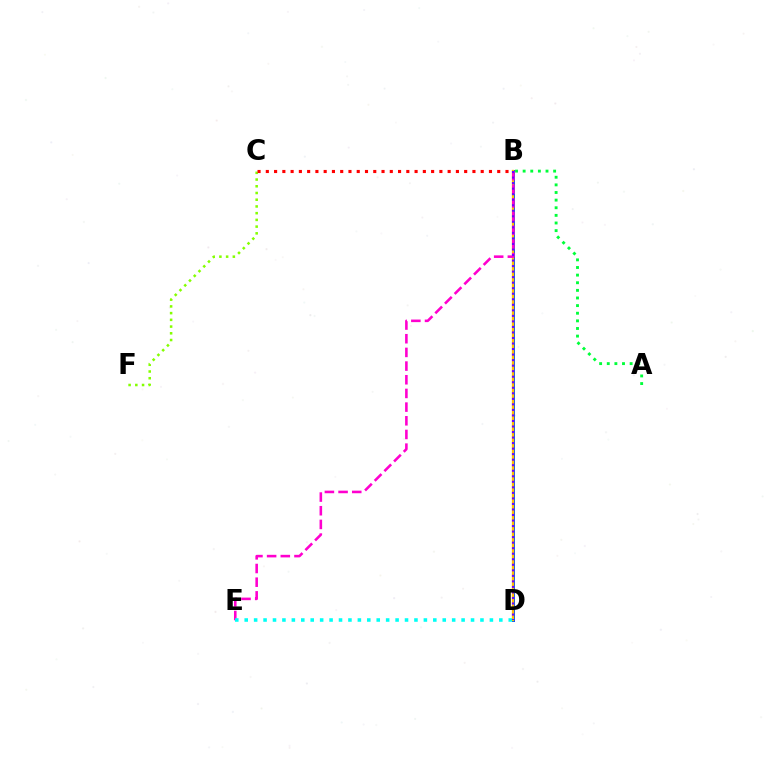{('C', 'F'): [{'color': '#84ff00', 'line_style': 'dotted', 'thickness': 1.83}], ('B', 'C'): [{'color': '#ff0000', 'line_style': 'dotted', 'thickness': 2.25}], ('A', 'B'): [{'color': '#00ff39', 'line_style': 'dotted', 'thickness': 2.07}], ('B', 'D'): [{'color': '#004bff', 'line_style': 'solid', 'thickness': 2.12}, {'color': '#ffbd00', 'line_style': 'solid', 'thickness': 1.66}, {'color': '#7200ff', 'line_style': 'dotted', 'thickness': 1.5}], ('B', 'E'): [{'color': '#ff00cf', 'line_style': 'dashed', 'thickness': 1.86}], ('D', 'E'): [{'color': '#00fff6', 'line_style': 'dotted', 'thickness': 2.56}]}